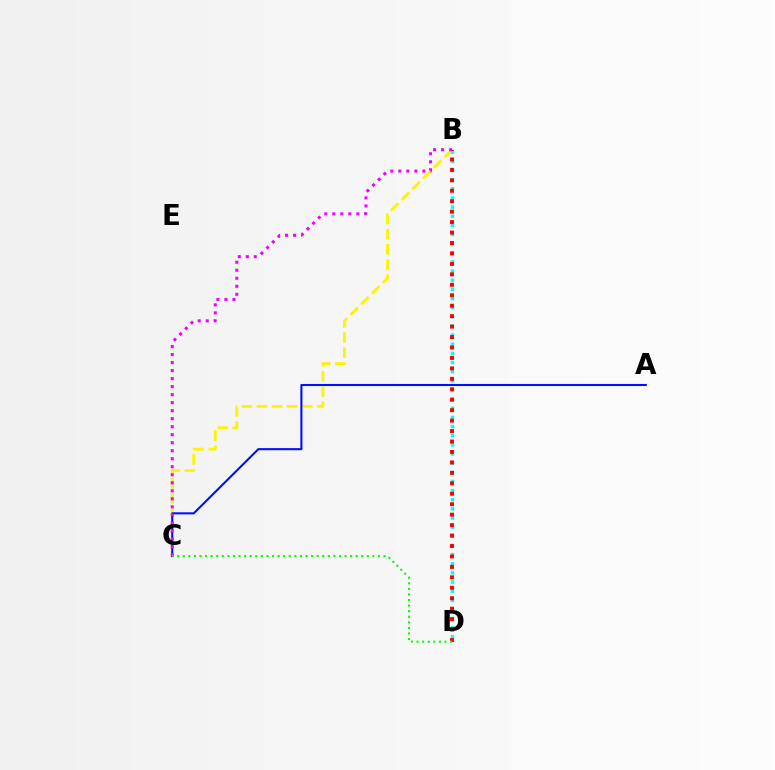{('B', 'C'): [{'color': '#fcf500', 'line_style': 'dashed', 'thickness': 2.06}, {'color': '#ee00ff', 'line_style': 'dotted', 'thickness': 2.18}], ('B', 'D'): [{'color': '#00fff6', 'line_style': 'dotted', 'thickness': 2.48}, {'color': '#ff0000', 'line_style': 'dotted', 'thickness': 2.84}], ('A', 'C'): [{'color': '#0010ff', 'line_style': 'solid', 'thickness': 1.5}], ('C', 'D'): [{'color': '#08ff00', 'line_style': 'dotted', 'thickness': 1.52}]}